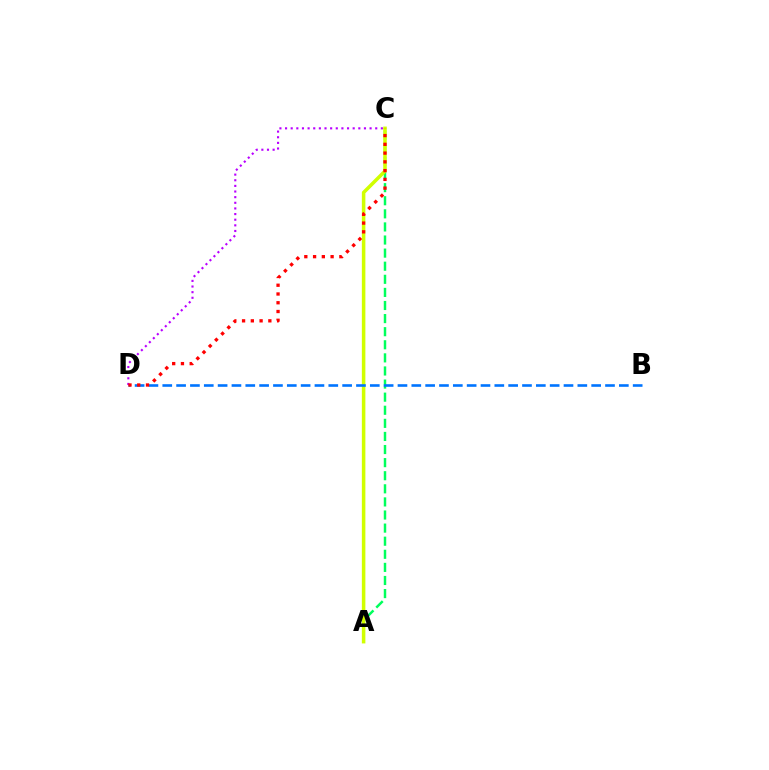{('A', 'C'): [{'color': '#00ff5c', 'line_style': 'dashed', 'thickness': 1.78}, {'color': '#d1ff00', 'line_style': 'solid', 'thickness': 2.54}], ('B', 'D'): [{'color': '#0074ff', 'line_style': 'dashed', 'thickness': 1.88}], ('C', 'D'): [{'color': '#b900ff', 'line_style': 'dotted', 'thickness': 1.53}, {'color': '#ff0000', 'line_style': 'dotted', 'thickness': 2.38}]}